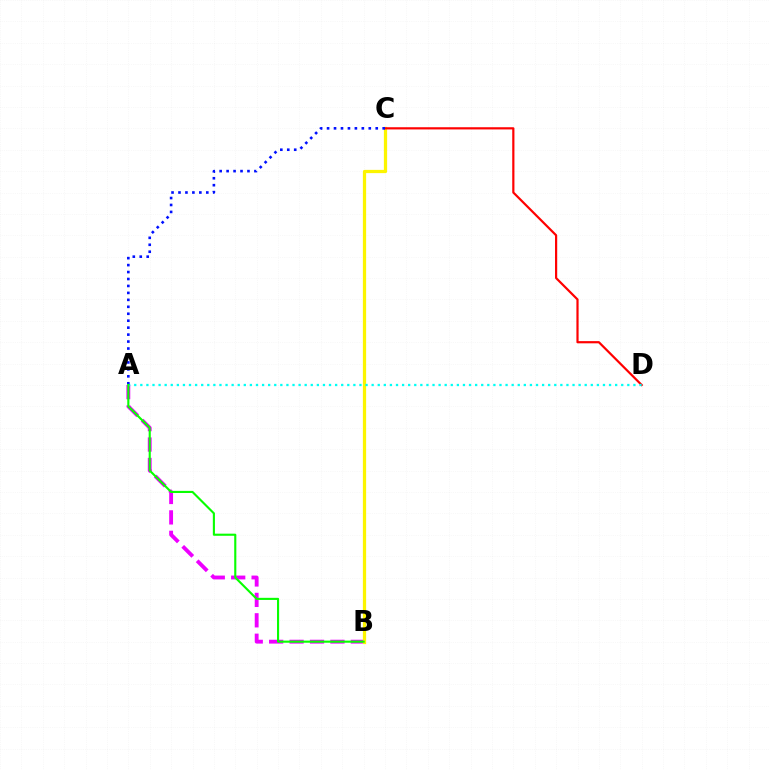{('A', 'B'): [{'color': '#ee00ff', 'line_style': 'dashed', 'thickness': 2.77}, {'color': '#08ff00', 'line_style': 'solid', 'thickness': 1.53}], ('B', 'C'): [{'color': '#fcf500', 'line_style': 'solid', 'thickness': 2.33}], ('C', 'D'): [{'color': '#ff0000', 'line_style': 'solid', 'thickness': 1.58}], ('A', 'D'): [{'color': '#00fff6', 'line_style': 'dotted', 'thickness': 1.65}], ('A', 'C'): [{'color': '#0010ff', 'line_style': 'dotted', 'thickness': 1.89}]}